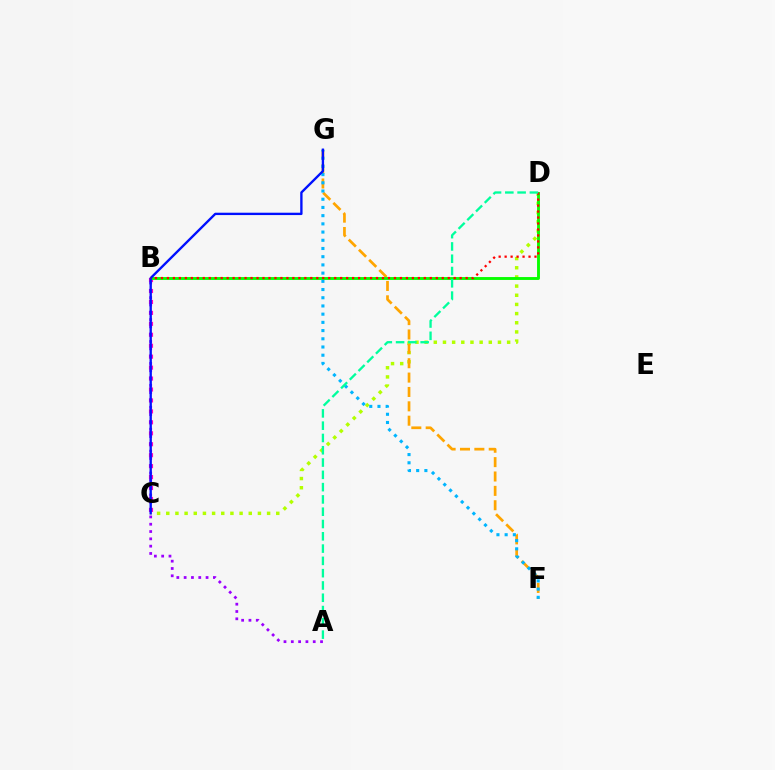{('C', 'D'): [{'color': '#b3ff00', 'line_style': 'dotted', 'thickness': 2.49}], ('F', 'G'): [{'color': '#ffa500', 'line_style': 'dashed', 'thickness': 1.95}, {'color': '#00b5ff', 'line_style': 'dotted', 'thickness': 2.23}], ('B', 'C'): [{'color': '#ff00bd', 'line_style': 'dotted', 'thickness': 2.97}], ('B', 'D'): [{'color': '#08ff00', 'line_style': 'solid', 'thickness': 2.08}, {'color': '#ff0000', 'line_style': 'dotted', 'thickness': 1.62}], ('A', 'B'): [{'color': '#9b00ff', 'line_style': 'dotted', 'thickness': 1.99}], ('C', 'G'): [{'color': '#0010ff', 'line_style': 'solid', 'thickness': 1.7}], ('A', 'D'): [{'color': '#00ff9d', 'line_style': 'dashed', 'thickness': 1.67}]}